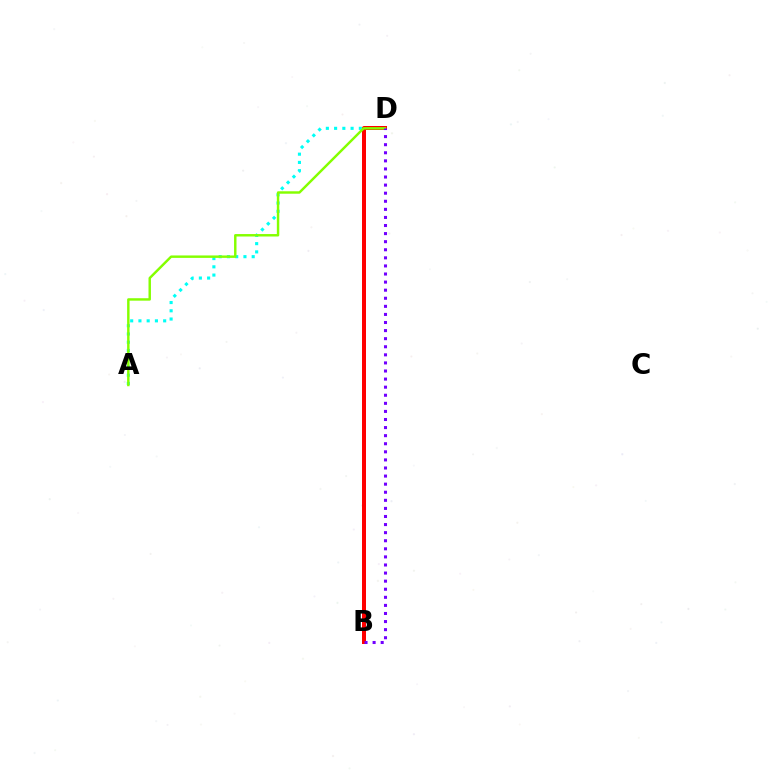{('A', 'D'): [{'color': '#00fff6', 'line_style': 'dotted', 'thickness': 2.24}, {'color': '#84ff00', 'line_style': 'solid', 'thickness': 1.76}], ('B', 'D'): [{'color': '#ff0000', 'line_style': 'solid', 'thickness': 2.88}, {'color': '#7200ff', 'line_style': 'dotted', 'thickness': 2.2}]}